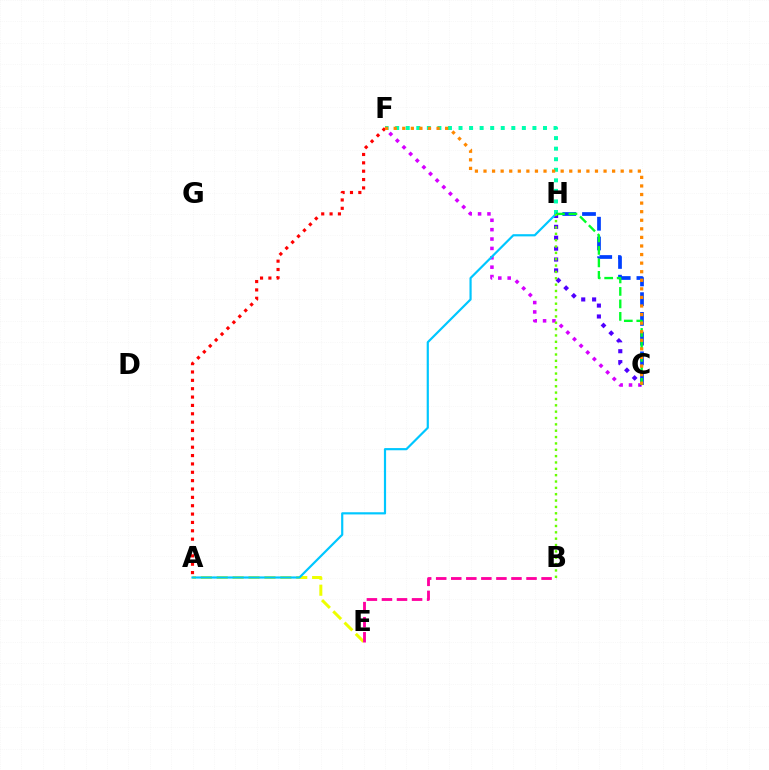{('A', 'E'): [{'color': '#eeff00', 'line_style': 'dashed', 'thickness': 2.16}], ('C', 'F'): [{'color': '#d600ff', 'line_style': 'dotted', 'thickness': 2.55}, {'color': '#ff8800', 'line_style': 'dotted', 'thickness': 2.33}], ('F', 'H'): [{'color': '#00ffaf', 'line_style': 'dotted', 'thickness': 2.87}], ('A', 'F'): [{'color': '#ff0000', 'line_style': 'dotted', 'thickness': 2.27}], ('B', 'E'): [{'color': '#ff00a0', 'line_style': 'dashed', 'thickness': 2.04}], ('C', 'H'): [{'color': '#4f00ff', 'line_style': 'dotted', 'thickness': 2.96}, {'color': '#003fff', 'line_style': 'dashed', 'thickness': 2.68}, {'color': '#00ff27', 'line_style': 'dashed', 'thickness': 1.7}], ('A', 'H'): [{'color': '#00c7ff', 'line_style': 'solid', 'thickness': 1.57}], ('B', 'H'): [{'color': '#66ff00', 'line_style': 'dotted', 'thickness': 1.73}]}